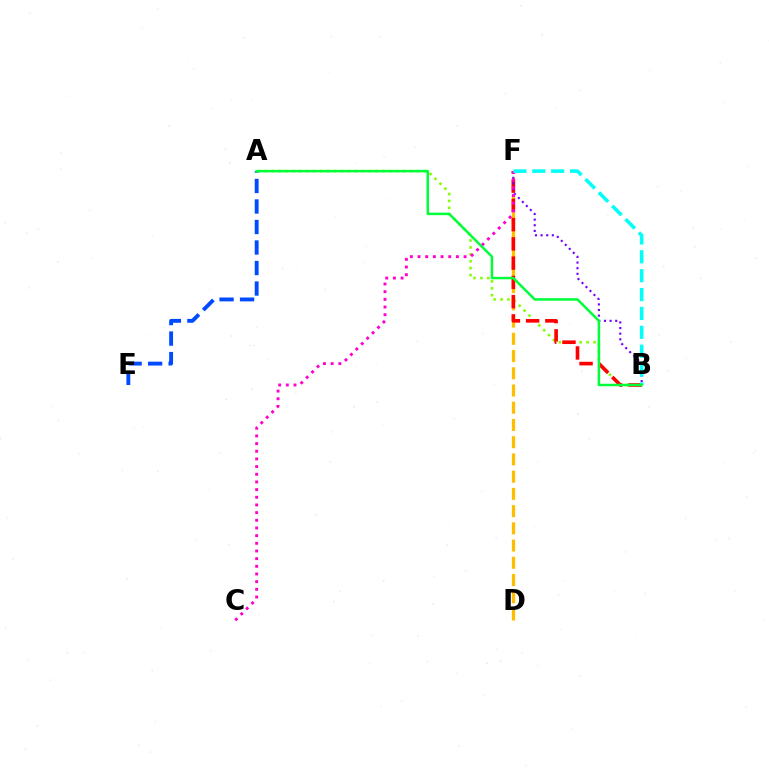{('A', 'B'): [{'color': '#84ff00', 'line_style': 'dotted', 'thickness': 1.88}, {'color': '#00ff39', 'line_style': 'solid', 'thickness': 1.8}], ('D', 'F'): [{'color': '#ffbd00', 'line_style': 'dashed', 'thickness': 2.34}], ('A', 'E'): [{'color': '#004bff', 'line_style': 'dashed', 'thickness': 2.79}], ('B', 'F'): [{'color': '#ff0000', 'line_style': 'dashed', 'thickness': 2.61}, {'color': '#7200ff', 'line_style': 'dotted', 'thickness': 1.53}, {'color': '#00fff6', 'line_style': 'dashed', 'thickness': 2.56}], ('C', 'F'): [{'color': '#ff00cf', 'line_style': 'dotted', 'thickness': 2.08}]}